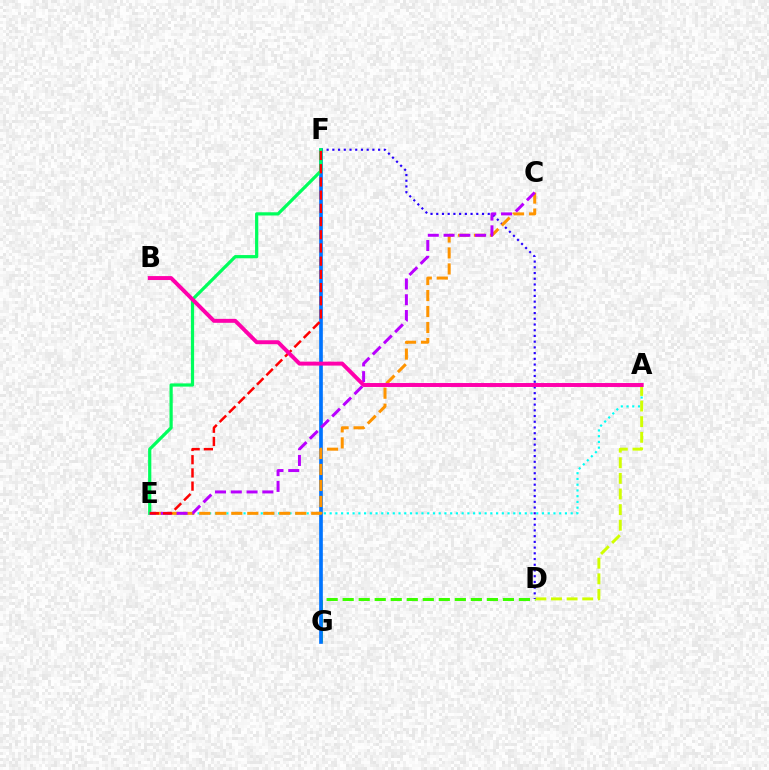{('A', 'E'): [{'color': '#00fff6', 'line_style': 'dotted', 'thickness': 1.56}], ('D', 'G'): [{'color': '#3dff00', 'line_style': 'dashed', 'thickness': 2.18}], ('A', 'D'): [{'color': '#d1ff00', 'line_style': 'dashed', 'thickness': 2.12}], ('D', 'F'): [{'color': '#2500ff', 'line_style': 'dotted', 'thickness': 1.55}], ('F', 'G'): [{'color': '#0074ff', 'line_style': 'solid', 'thickness': 2.64}], ('C', 'E'): [{'color': '#ff9400', 'line_style': 'dashed', 'thickness': 2.17}, {'color': '#b900ff', 'line_style': 'dashed', 'thickness': 2.14}], ('E', 'F'): [{'color': '#00ff5c', 'line_style': 'solid', 'thickness': 2.31}, {'color': '#ff0000', 'line_style': 'dashed', 'thickness': 1.79}], ('A', 'B'): [{'color': '#ff00ac', 'line_style': 'solid', 'thickness': 2.84}]}